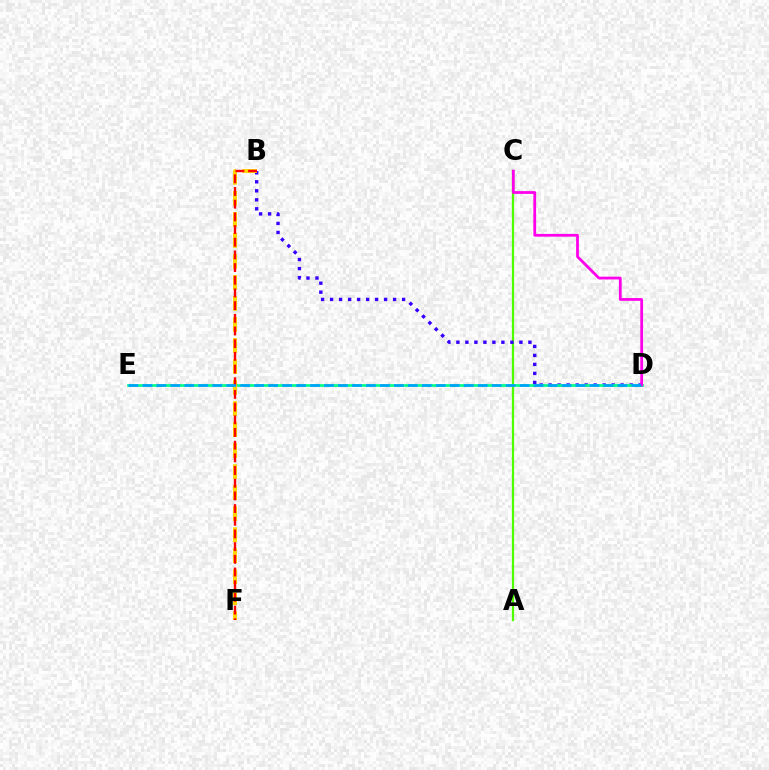{('A', 'C'): [{'color': '#4fff00', 'line_style': 'solid', 'thickness': 1.64}], ('B', 'D'): [{'color': '#3700ff', 'line_style': 'dotted', 'thickness': 2.45}], ('D', 'E'): [{'color': '#00ff86', 'line_style': 'solid', 'thickness': 1.92}, {'color': '#009eff', 'line_style': 'dashed', 'thickness': 1.9}], ('B', 'F'): [{'color': '#ffd500', 'line_style': 'dashed', 'thickness': 2.86}, {'color': '#ff0000', 'line_style': 'dashed', 'thickness': 1.72}], ('C', 'D'): [{'color': '#ff00ed', 'line_style': 'solid', 'thickness': 1.99}]}